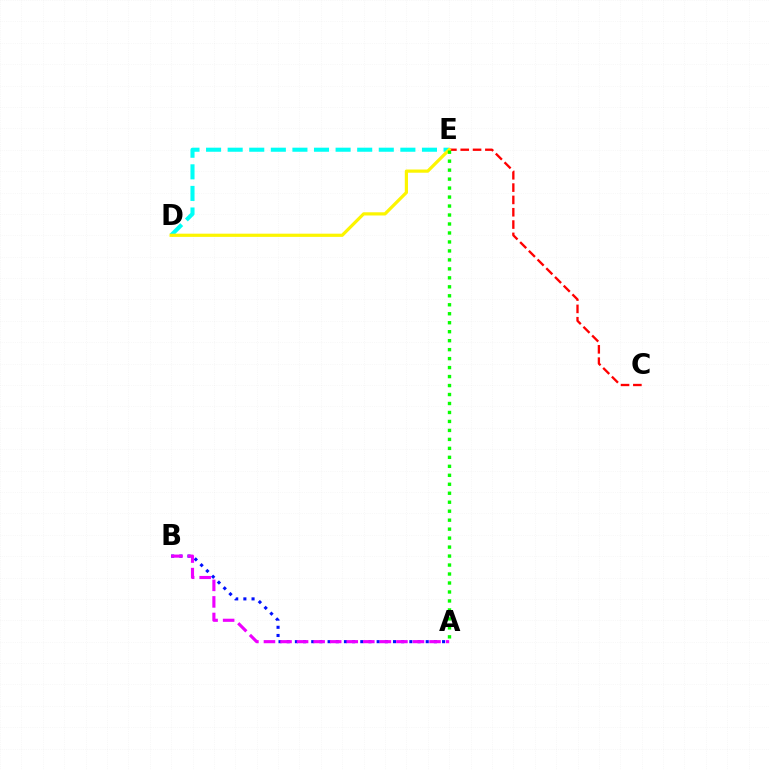{('A', 'B'): [{'color': '#0010ff', 'line_style': 'dotted', 'thickness': 2.22}, {'color': '#ee00ff', 'line_style': 'dashed', 'thickness': 2.25}], ('D', 'E'): [{'color': '#00fff6', 'line_style': 'dashed', 'thickness': 2.93}, {'color': '#fcf500', 'line_style': 'solid', 'thickness': 2.31}], ('C', 'E'): [{'color': '#ff0000', 'line_style': 'dashed', 'thickness': 1.67}], ('A', 'E'): [{'color': '#08ff00', 'line_style': 'dotted', 'thickness': 2.44}]}